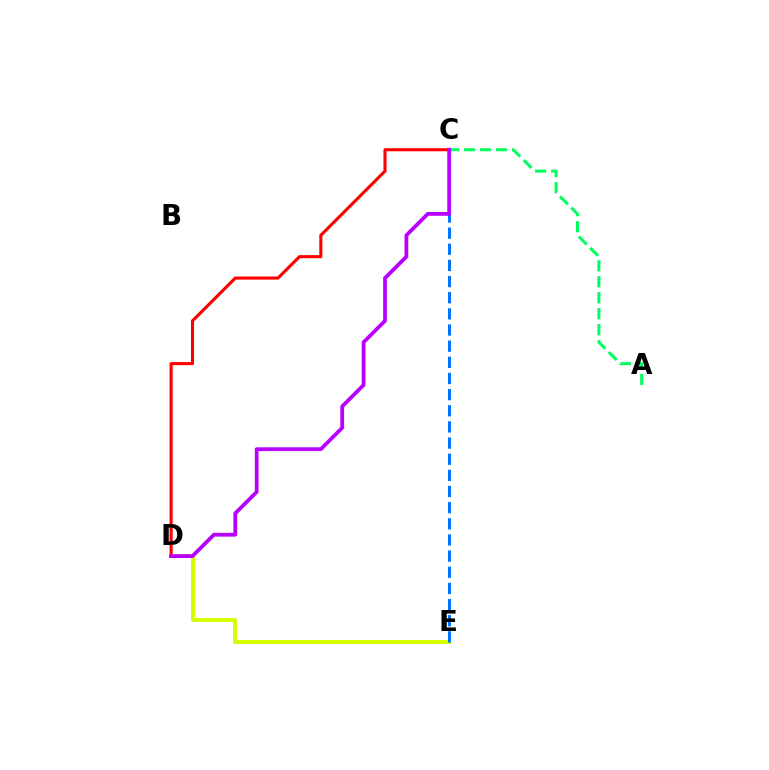{('D', 'E'): [{'color': '#d1ff00', 'line_style': 'solid', 'thickness': 2.84}], ('C', 'E'): [{'color': '#0074ff', 'line_style': 'dashed', 'thickness': 2.19}], ('A', 'C'): [{'color': '#00ff5c', 'line_style': 'dashed', 'thickness': 2.17}], ('C', 'D'): [{'color': '#ff0000', 'line_style': 'solid', 'thickness': 2.22}, {'color': '#b900ff', 'line_style': 'solid', 'thickness': 2.73}]}